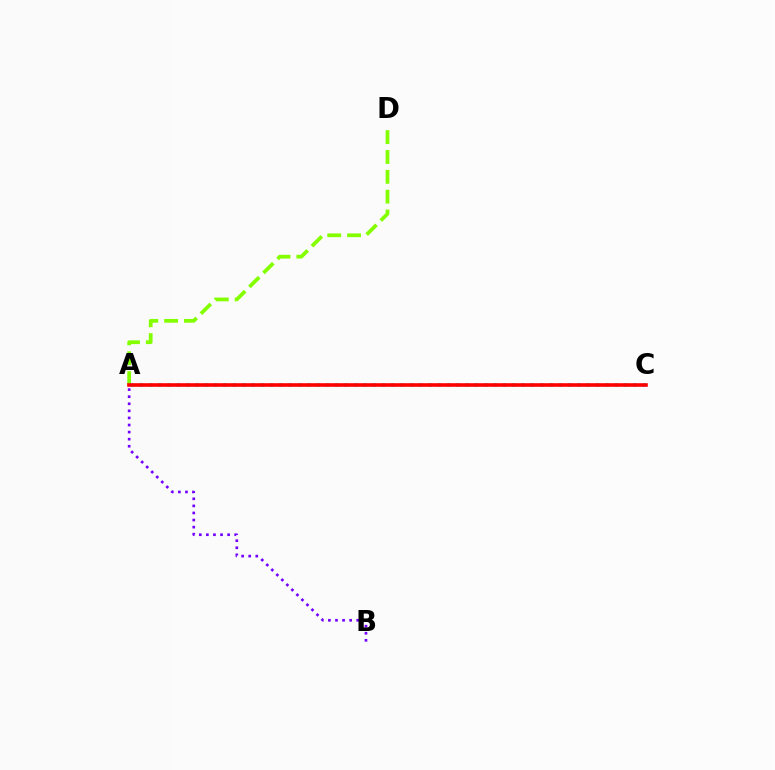{('A', 'D'): [{'color': '#84ff00', 'line_style': 'dashed', 'thickness': 2.69}], ('A', 'B'): [{'color': '#7200ff', 'line_style': 'dotted', 'thickness': 1.92}], ('A', 'C'): [{'color': '#00fff6', 'line_style': 'dotted', 'thickness': 2.53}, {'color': '#ff0000', 'line_style': 'solid', 'thickness': 2.6}]}